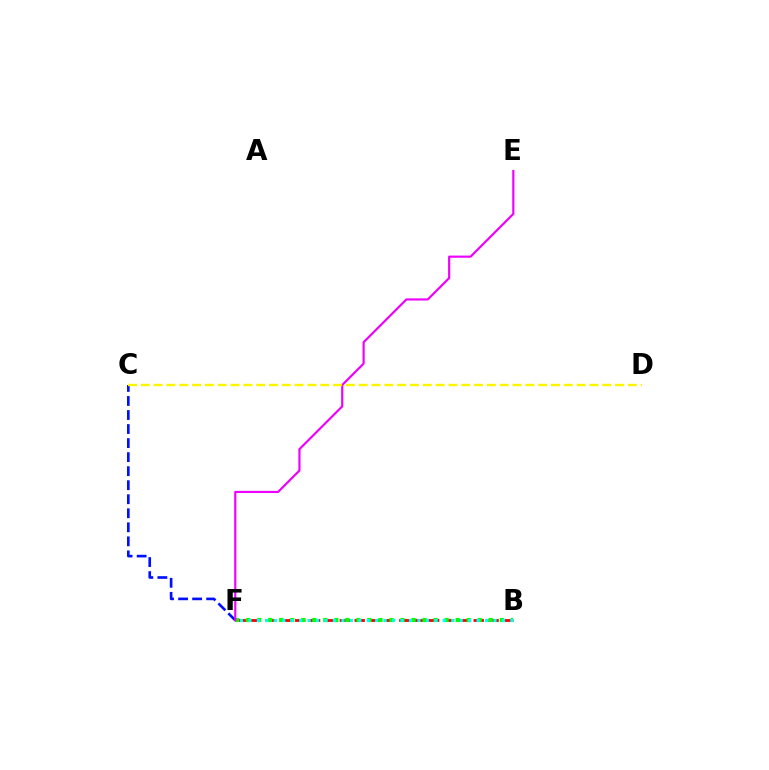{('C', 'F'): [{'color': '#0010ff', 'line_style': 'dashed', 'thickness': 1.91}], ('B', 'F'): [{'color': '#ff0000', 'line_style': 'dashed', 'thickness': 2.02}, {'color': '#08ff00', 'line_style': 'dotted', 'thickness': 3.0}, {'color': '#00fff6', 'line_style': 'dotted', 'thickness': 2.3}], ('E', 'F'): [{'color': '#ee00ff', 'line_style': 'solid', 'thickness': 1.56}], ('C', 'D'): [{'color': '#fcf500', 'line_style': 'dashed', 'thickness': 1.74}]}